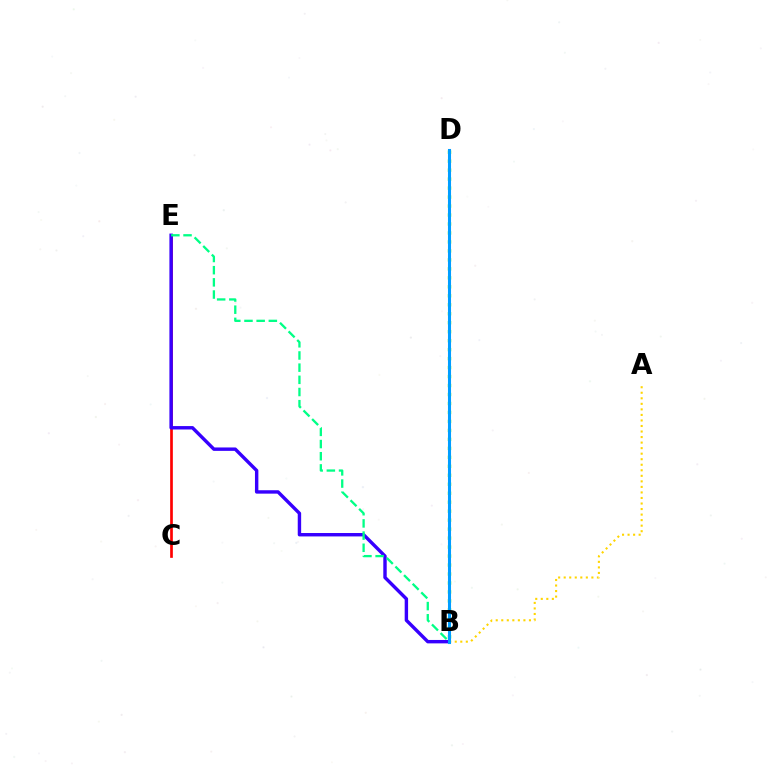{('C', 'E'): [{'color': '#ff0000', 'line_style': 'solid', 'thickness': 1.94}], ('B', 'E'): [{'color': '#3700ff', 'line_style': 'solid', 'thickness': 2.46}, {'color': '#00ff86', 'line_style': 'dashed', 'thickness': 1.65}], ('B', 'D'): [{'color': '#ff00ed', 'line_style': 'dotted', 'thickness': 2.13}, {'color': '#4fff00', 'line_style': 'dotted', 'thickness': 2.44}, {'color': '#009eff', 'line_style': 'solid', 'thickness': 2.2}], ('A', 'B'): [{'color': '#ffd500', 'line_style': 'dotted', 'thickness': 1.5}]}